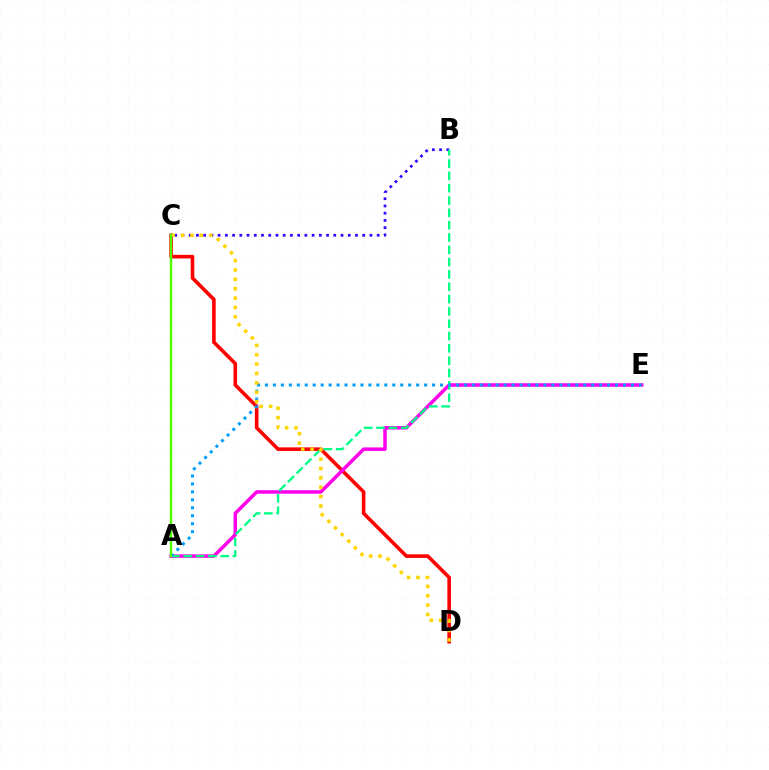{('C', 'D'): [{'color': '#ff0000', 'line_style': 'solid', 'thickness': 2.59}, {'color': '#ffd500', 'line_style': 'dotted', 'thickness': 2.54}], ('B', 'C'): [{'color': '#3700ff', 'line_style': 'dotted', 'thickness': 1.96}], ('A', 'E'): [{'color': '#ff00ed', 'line_style': 'solid', 'thickness': 2.53}, {'color': '#009eff', 'line_style': 'dotted', 'thickness': 2.16}], ('A', 'B'): [{'color': '#00ff86', 'line_style': 'dashed', 'thickness': 1.67}], ('A', 'C'): [{'color': '#4fff00', 'line_style': 'solid', 'thickness': 1.72}]}